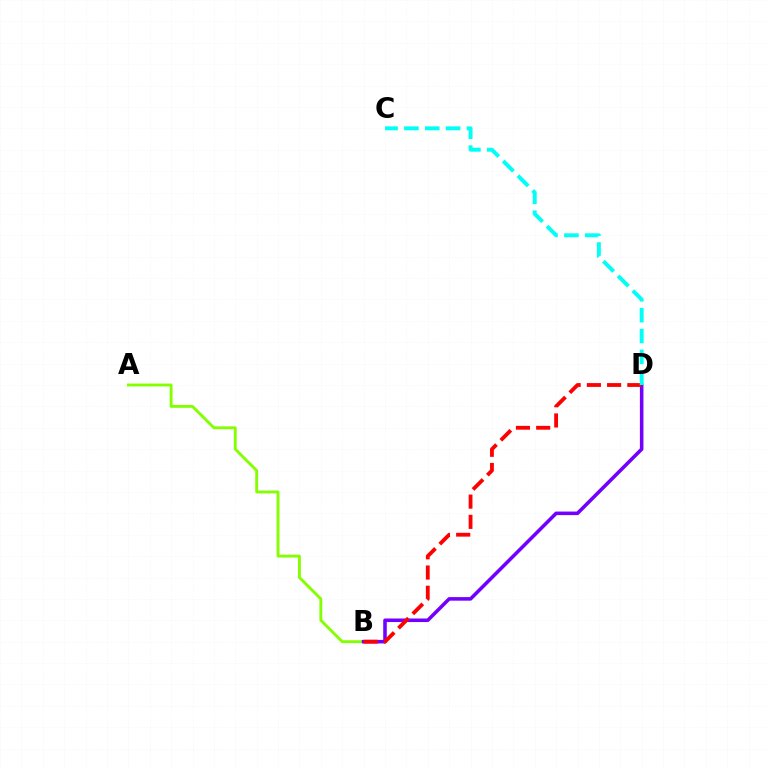{('A', 'B'): [{'color': '#84ff00', 'line_style': 'solid', 'thickness': 2.07}], ('B', 'D'): [{'color': '#7200ff', 'line_style': 'solid', 'thickness': 2.56}, {'color': '#ff0000', 'line_style': 'dashed', 'thickness': 2.75}], ('C', 'D'): [{'color': '#00fff6', 'line_style': 'dashed', 'thickness': 2.83}]}